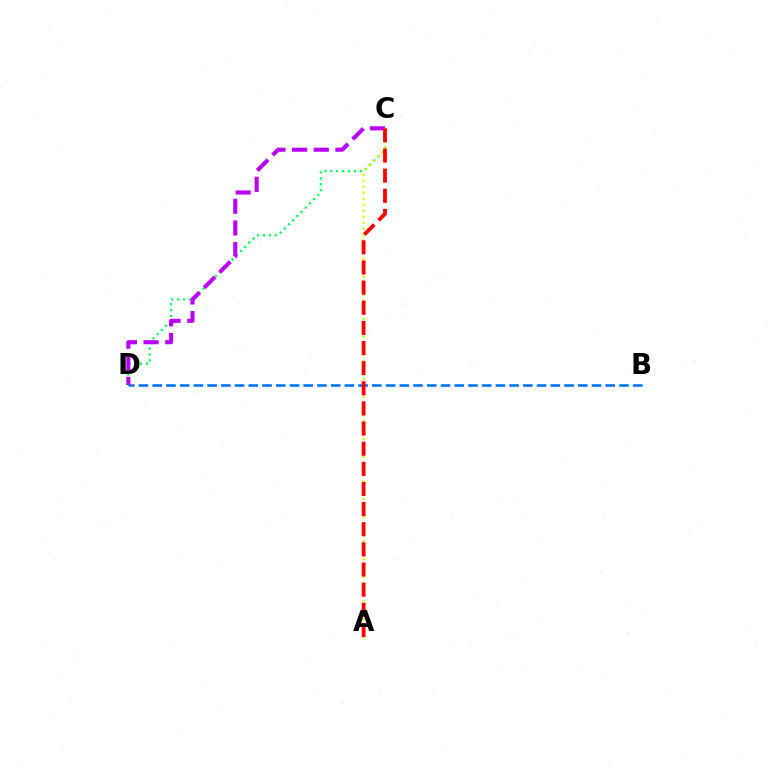{('C', 'D'): [{'color': '#00ff5c', 'line_style': 'dotted', 'thickness': 1.61}, {'color': '#b900ff', 'line_style': 'dashed', 'thickness': 2.94}], ('B', 'D'): [{'color': '#0074ff', 'line_style': 'dashed', 'thickness': 1.86}], ('A', 'C'): [{'color': '#d1ff00', 'line_style': 'dotted', 'thickness': 1.63}, {'color': '#ff0000', 'line_style': 'dashed', 'thickness': 2.74}]}